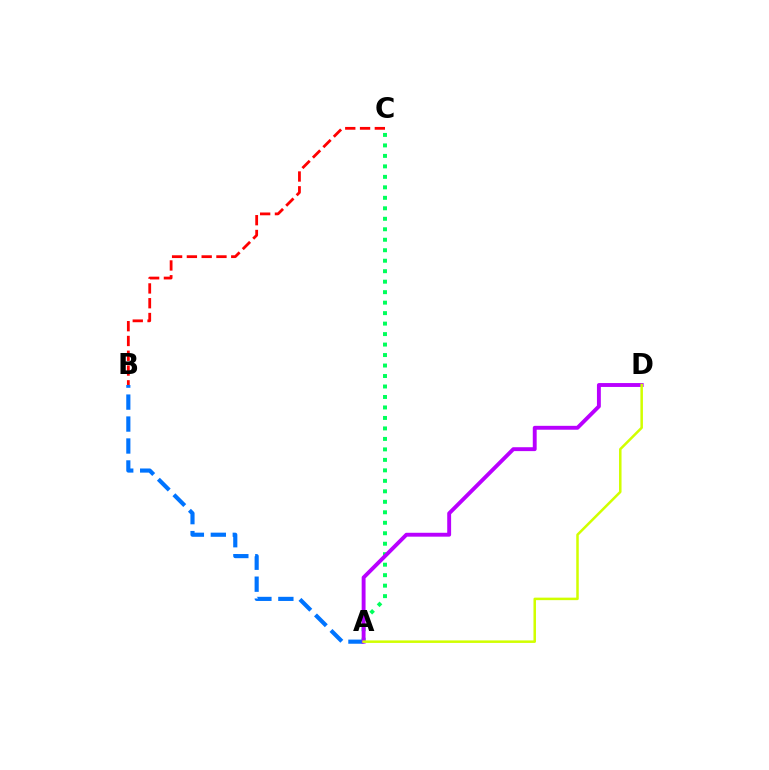{('A', 'C'): [{'color': '#00ff5c', 'line_style': 'dotted', 'thickness': 2.85}], ('A', 'B'): [{'color': '#0074ff', 'line_style': 'dashed', 'thickness': 2.98}], ('B', 'C'): [{'color': '#ff0000', 'line_style': 'dashed', 'thickness': 2.01}], ('A', 'D'): [{'color': '#b900ff', 'line_style': 'solid', 'thickness': 2.8}, {'color': '#d1ff00', 'line_style': 'solid', 'thickness': 1.81}]}